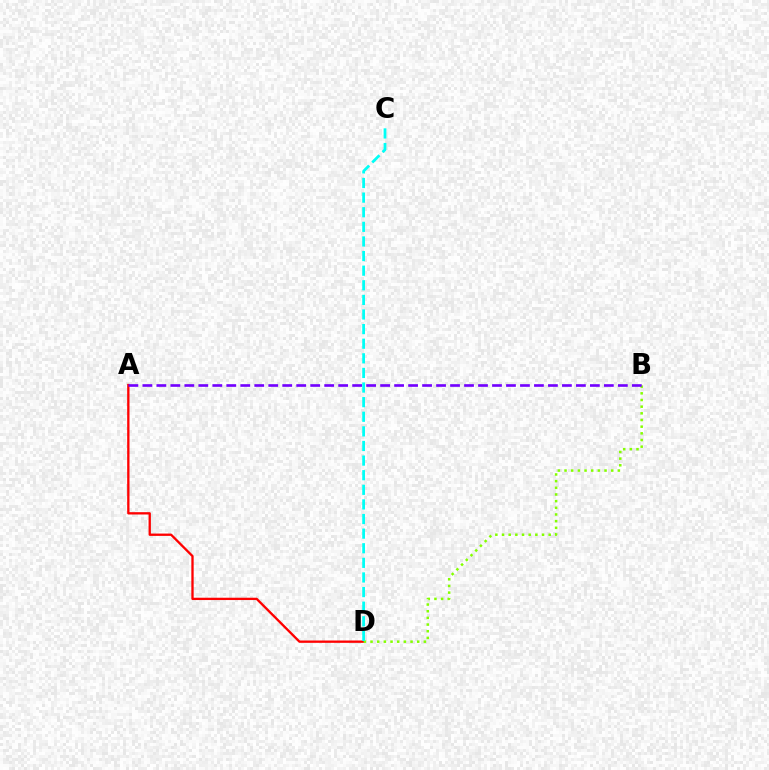{('A', 'D'): [{'color': '#ff0000', 'line_style': 'solid', 'thickness': 1.67}], ('B', 'D'): [{'color': '#84ff00', 'line_style': 'dotted', 'thickness': 1.81}], ('A', 'B'): [{'color': '#7200ff', 'line_style': 'dashed', 'thickness': 1.9}], ('C', 'D'): [{'color': '#00fff6', 'line_style': 'dashed', 'thickness': 1.98}]}